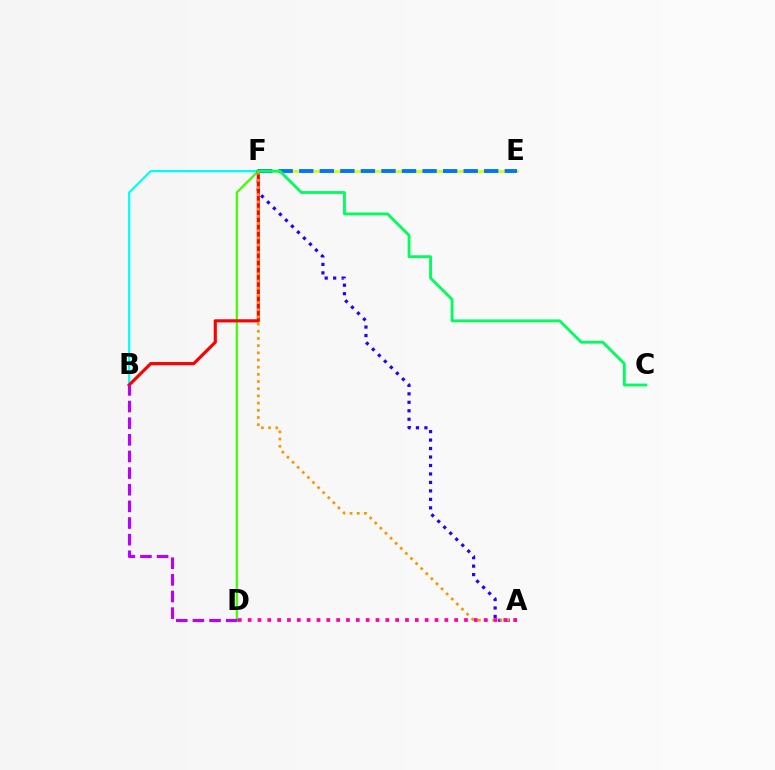{('E', 'F'): [{'color': '#d1ff00', 'line_style': 'solid', 'thickness': 1.85}, {'color': '#0074ff', 'line_style': 'dashed', 'thickness': 2.79}], ('B', 'F'): [{'color': '#00fff6', 'line_style': 'solid', 'thickness': 1.59}, {'color': '#ff0000', 'line_style': 'solid', 'thickness': 2.27}], ('A', 'F'): [{'color': '#2500ff', 'line_style': 'dotted', 'thickness': 2.3}, {'color': '#ff9400', 'line_style': 'dotted', 'thickness': 1.95}], ('D', 'F'): [{'color': '#3dff00', 'line_style': 'solid', 'thickness': 1.62}], ('A', 'D'): [{'color': '#ff00ac', 'line_style': 'dotted', 'thickness': 2.67}], ('C', 'F'): [{'color': '#00ff5c', 'line_style': 'solid', 'thickness': 2.04}], ('B', 'D'): [{'color': '#b900ff', 'line_style': 'dashed', 'thickness': 2.26}]}